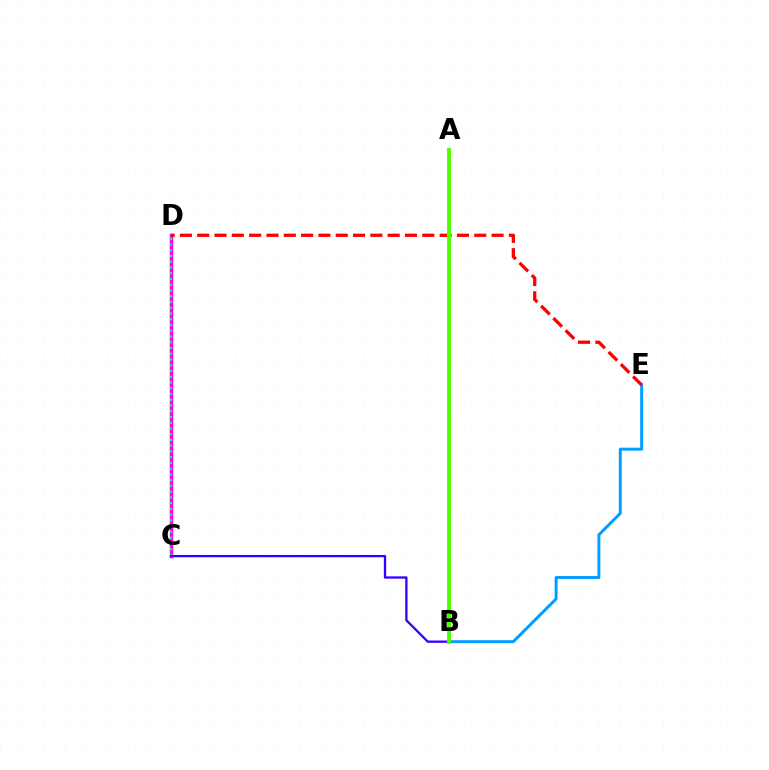{('B', 'E'): [{'color': '#009eff', 'line_style': 'solid', 'thickness': 2.12}], ('C', 'D'): [{'color': '#ff00ed', 'line_style': 'solid', 'thickness': 2.51}, {'color': '#00ff86', 'line_style': 'dotted', 'thickness': 1.56}], ('D', 'E'): [{'color': '#ff0000', 'line_style': 'dashed', 'thickness': 2.35}], ('B', 'C'): [{'color': '#3700ff', 'line_style': 'solid', 'thickness': 1.66}], ('A', 'B'): [{'color': '#ffd500', 'line_style': 'dotted', 'thickness': 2.14}, {'color': '#4fff00', 'line_style': 'solid', 'thickness': 2.8}]}